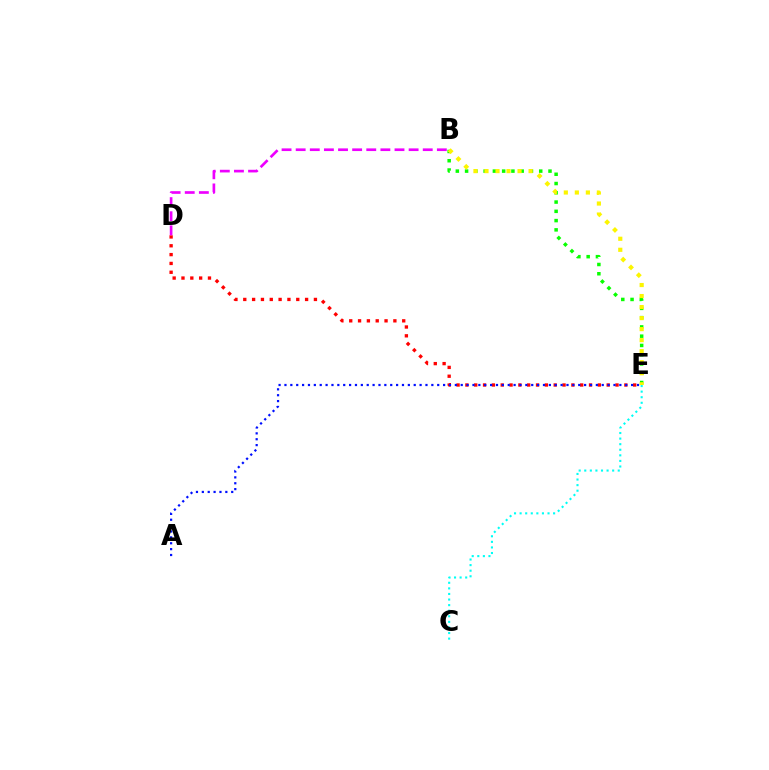{('D', 'E'): [{'color': '#ff0000', 'line_style': 'dotted', 'thickness': 2.4}], ('B', 'E'): [{'color': '#08ff00', 'line_style': 'dotted', 'thickness': 2.52}, {'color': '#fcf500', 'line_style': 'dotted', 'thickness': 3.0}], ('A', 'E'): [{'color': '#0010ff', 'line_style': 'dotted', 'thickness': 1.6}], ('C', 'E'): [{'color': '#00fff6', 'line_style': 'dotted', 'thickness': 1.52}], ('B', 'D'): [{'color': '#ee00ff', 'line_style': 'dashed', 'thickness': 1.92}]}